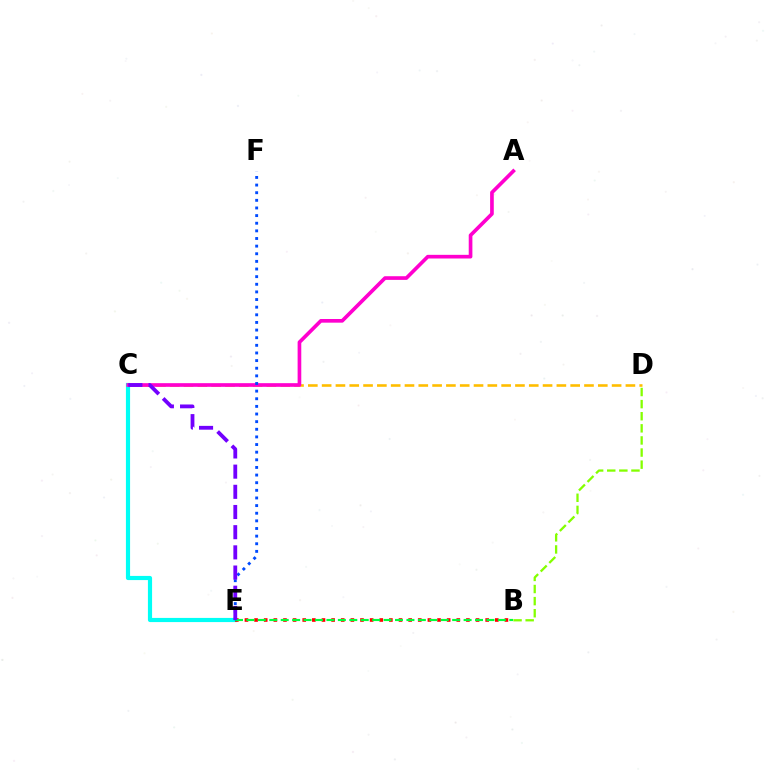{('C', 'E'): [{'color': '#00fff6', 'line_style': 'solid', 'thickness': 3.0}, {'color': '#7200ff', 'line_style': 'dashed', 'thickness': 2.74}], ('C', 'D'): [{'color': '#ffbd00', 'line_style': 'dashed', 'thickness': 1.88}], ('B', 'D'): [{'color': '#84ff00', 'line_style': 'dashed', 'thickness': 1.64}], ('A', 'C'): [{'color': '#ff00cf', 'line_style': 'solid', 'thickness': 2.64}], ('B', 'E'): [{'color': '#ff0000', 'line_style': 'dotted', 'thickness': 2.62}, {'color': '#00ff39', 'line_style': 'dashed', 'thickness': 1.55}], ('E', 'F'): [{'color': '#004bff', 'line_style': 'dotted', 'thickness': 2.07}]}